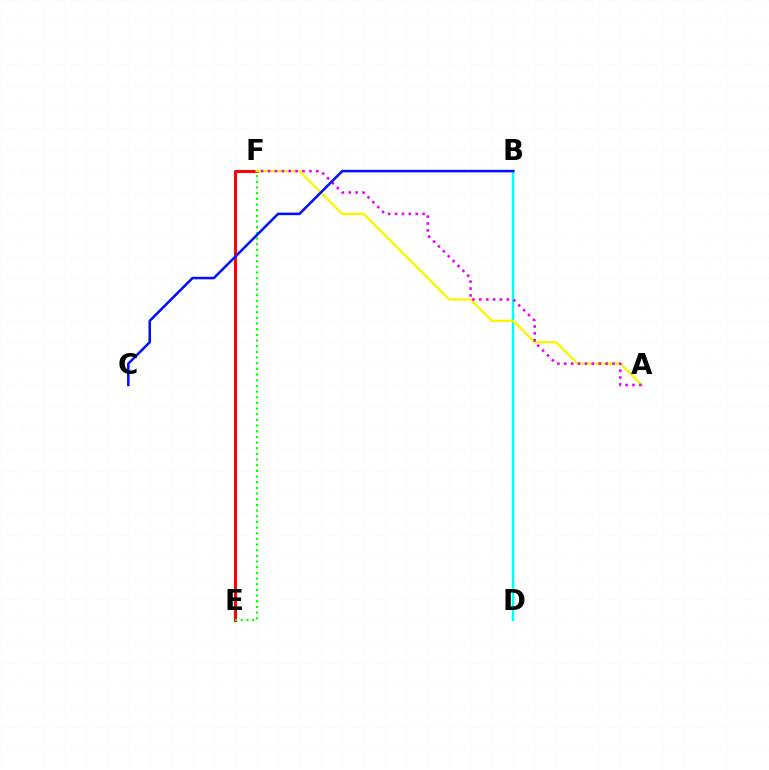{('E', 'F'): [{'color': '#ff0000', 'line_style': 'solid', 'thickness': 2.19}, {'color': '#08ff00', 'line_style': 'dotted', 'thickness': 1.54}], ('B', 'D'): [{'color': '#00fff6', 'line_style': 'solid', 'thickness': 1.69}], ('A', 'F'): [{'color': '#fcf500', 'line_style': 'solid', 'thickness': 1.67}, {'color': '#ee00ff', 'line_style': 'dotted', 'thickness': 1.87}], ('B', 'C'): [{'color': '#0010ff', 'line_style': 'solid', 'thickness': 1.83}]}